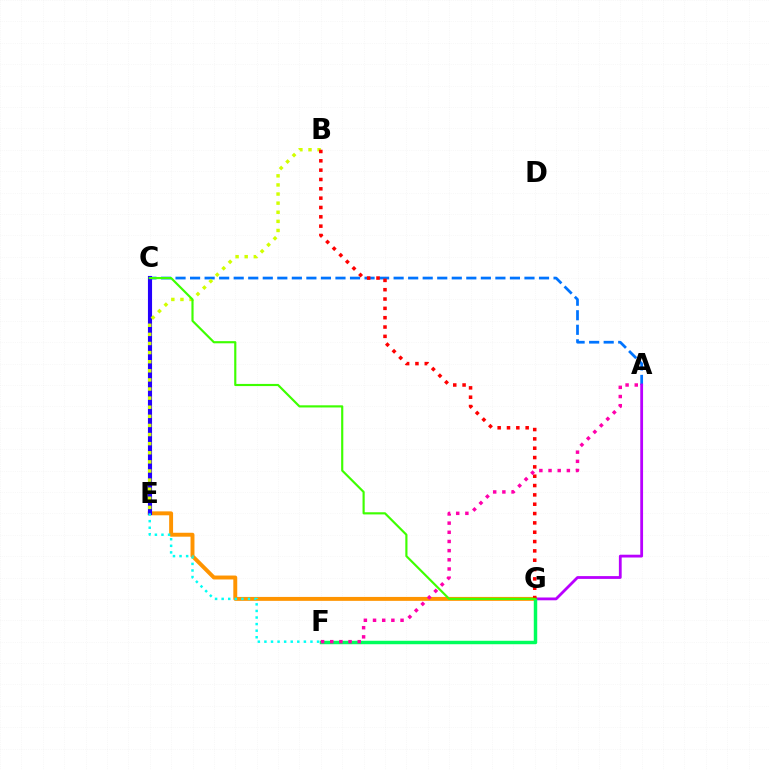{('A', 'C'): [{'color': '#0074ff', 'line_style': 'dashed', 'thickness': 1.98}], ('A', 'G'): [{'color': '#b900ff', 'line_style': 'solid', 'thickness': 2.01}], ('E', 'G'): [{'color': '#ff9400', 'line_style': 'solid', 'thickness': 2.83}], ('F', 'G'): [{'color': '#00ff5c', 'line_style': 'solid', 'thickness': 2.48}], ('C', 'E'): [{'color': '#2500ff', 'line_style': 'solid', 'thickness': 2.96}], ('B', 'E'): [{'color': '#d1ff00', 'line_style': 'dotted', 'thickness': 2.47}], ('B', 'G'): [{'color': '#ff0000', 'line_style': 'dotted', 'thickness': 2.54}], ('E', 'F'): [{'color': '#00fff6', 'line_style': 'dotted', 'thickness': 1.79}], ('A', 'F'): [{'color': '#ff00ac', 'line_style': 'dotted', 'thickness': 2.49}], ('C', 'G'): [{'color': '#3dff00', 'line_style': 'solid', 'thickness': 1.55}]}